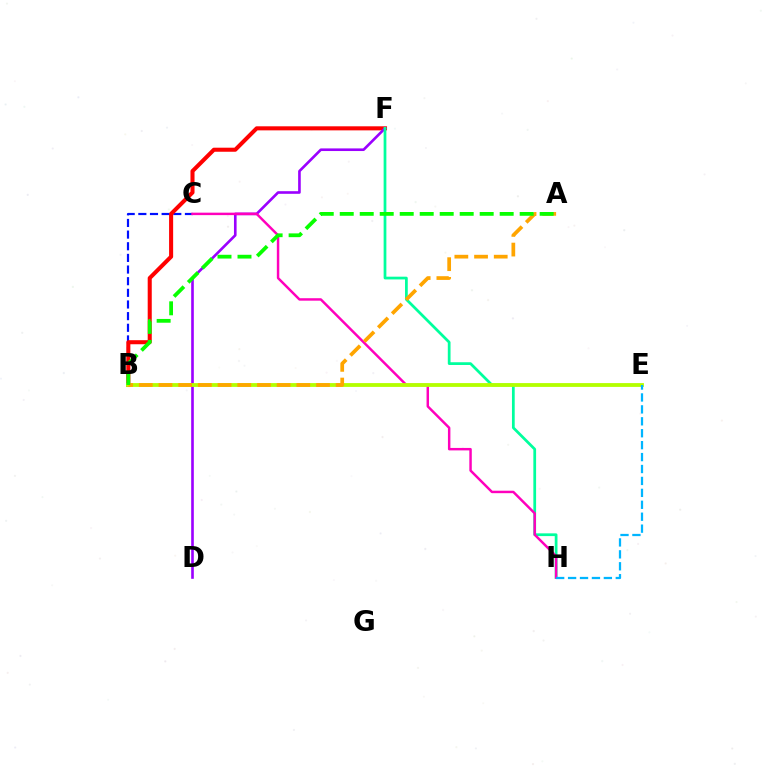{('B', 'C'): [{'color': '#0010ff', 'line_style': 'dashed', 'thickness': 1.58}], ('B', 'F'): [{'color': '#ff0000', 'line_style': 'solid', 'thickness': 2.92}], ('D', 'F'): [{'color': '#9b00ff', 'line_style': 'solid', 'thickness': 1.89}], ('F', 'H'): [{'color': '#00ff9d', 'line_style': 'solid', 'thickness': 1.98}], ('C', 'H'): [{'color': '#ff00bd', 'line_style': 'solid', 'thickness': 1.77}], ('B', 'E'): [{'color': '#b3ff00', 'line_style': 'solid', 'thickness': 2.74}], ('E', 'H'): [{'color': '#00b5ff', 'line_style': 'dashed', 'thickness': 1.62}], ('A', 'B'): [{'color': '#ffa500', 'line_style': 'dashed', 'thickness': 2.67}, {'color': '#08ff00', 'line_style': 'dashed', 'thickness': 2.72}]}